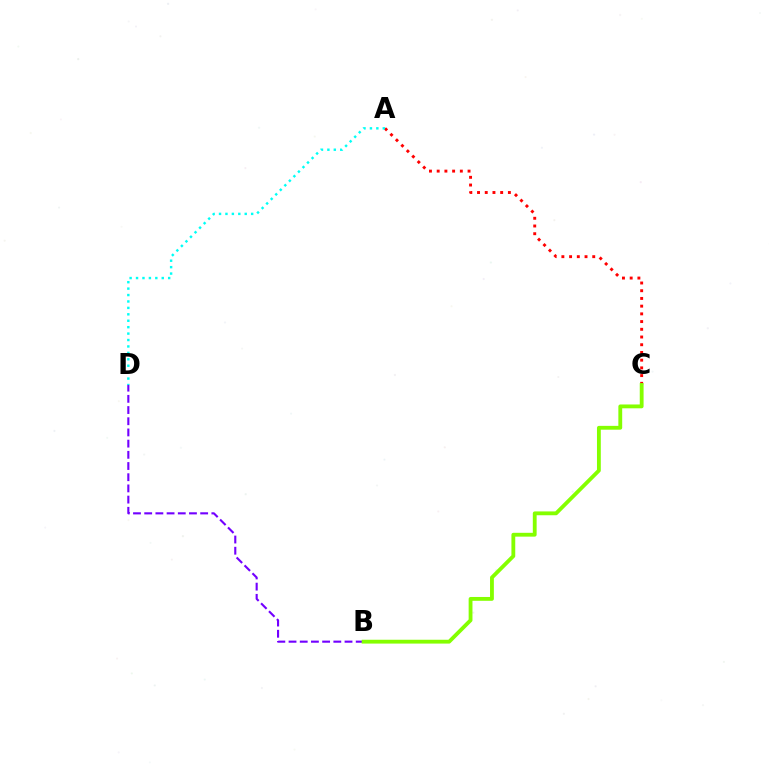{('A', 'C'): [{'color': '#ff0000', 'line_style': 'dotted', 'thickness': 2.1}], ('B', 'D'): [{'color': '#7200ff', 'line_style': 'dashed', 'thickness': 1.52}], ('A', 'D'): [{'color': '#00fff6', 'line_style': 'dotted', 'thickness': 1.75}], ('B', 'C'): [{'color': '#84ff00', 'line_style': 'solid', 'thickness': 2.76}]}